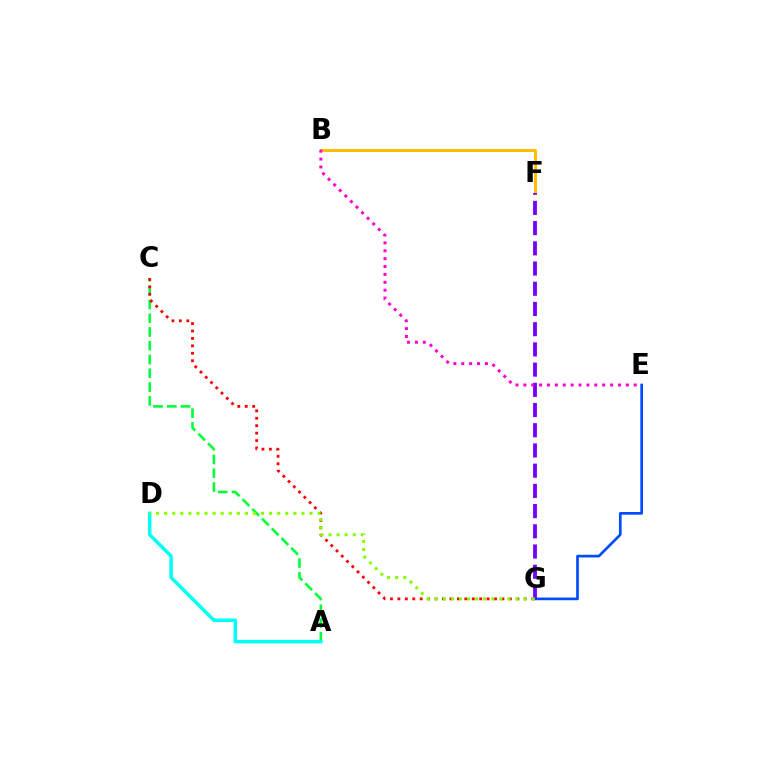{('A', 'C'): [{'color': '#00ff39', 'line_style': 'dashed', 'thickness': 1.87}], ('C', 'G'): [{'color': '#ff0000', 'line_style': 'dotted', 'thickness': 2.02}], ('B', 'F'): [{'color': '#ffbd00', 'line_style': 'solid', 'thickness': 2.17}], ('E', 'G'): [{'color': '#004bff', 'line_style': 'solid', 'thickness': 1.92}], ('F', 'G'): [{'color': '#7200ff', 'line_style': 'dashed', 'thickness': 2.75}], ('B', 'E'): [{'color': '#ff00cf', 'line_style': 'dotted', 'thickness': 2.14}], ('A', 'D'): [{'color': '#00fff6', 'line_style': 'solid', 'thickness': 2.5}], ('D', 'G'): [{'color': '#84ff00', 'line_style': 'dotted', 'thickness': 2.19}]}